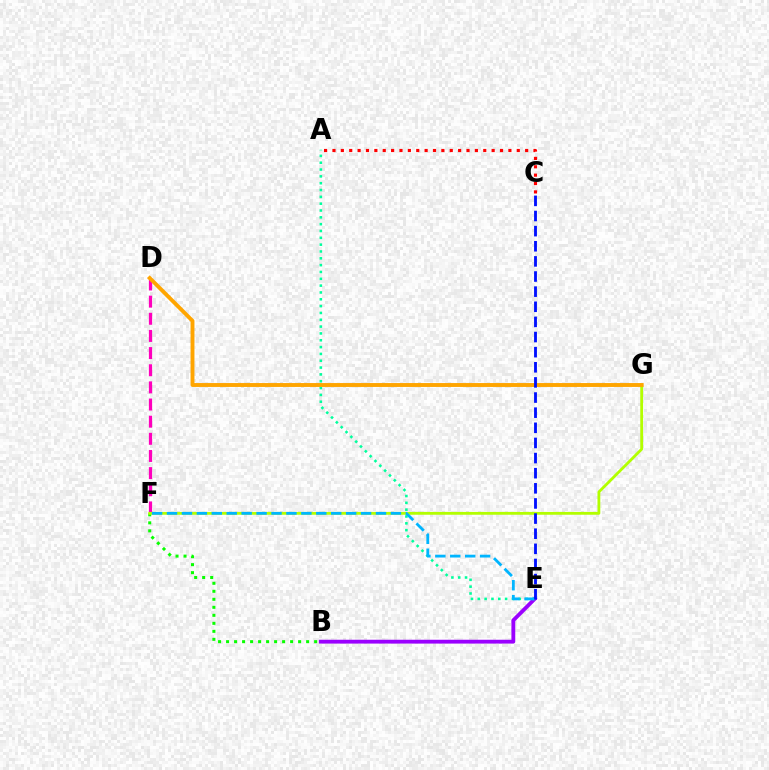{('D', 'F'): [{'color': '#ff00bd', 'line_style': 'dashed', 'thickness': 2.33}], ('B', 'F'): [{'color': '#08ff00', 'line_style': 'dotted', 'thickness': 2.18}], ('B', 'E'): [{'color': '#9b00ff', 'line_style': 'solid', 'thickness': 2.76}], ('A', 'E'): [{'color': '#00ff9d', 'line_style': 'dotted', 'thickness': 1.86}], ('F', 'G'): [{'color': '#b3ff00', 'line_style': 'solid', 'thickness': 2.03}], ('D', 'G'): [{'color': '#ffa500', 'line_style': 'solid', 'thickness': 2.81}], ('E', 'F'): [{'color': '#00b5ff', 'line_style': 'dashed', 'thickness': 2.03}], ('C', 'E'): [{'color': '#0010ff', 'line_style': 'dashed', 'thickness': 2.06}], ('A', 'C'): [{'color': '#ff0000', 'line_style': 'dotted', 'thickness': 2.28}]}